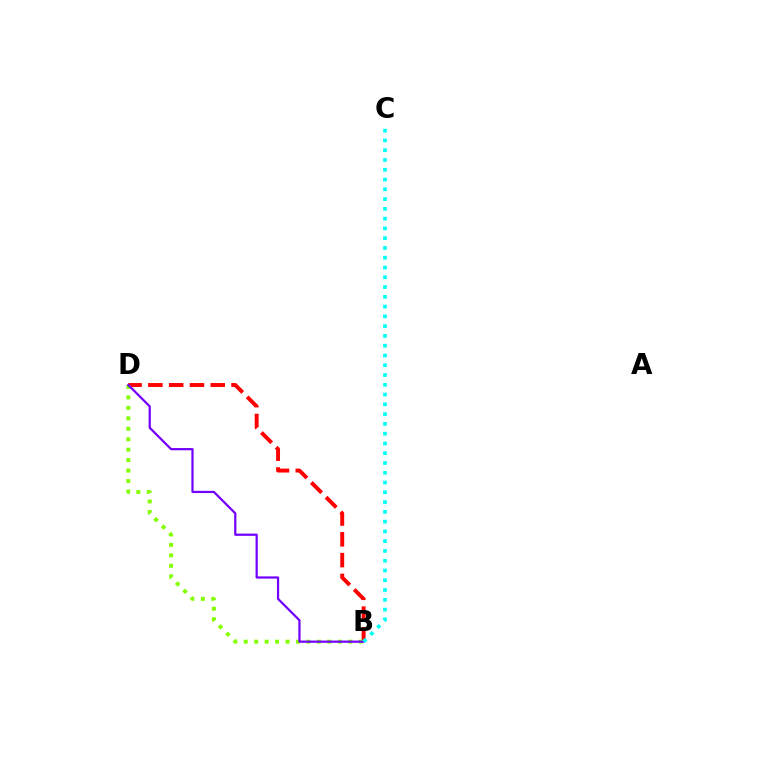{('B', 'D'): [{'color': '#ff0000', 'line_style': 'dashed', 'thickness': 2.82}, {'color': '#84ff00', 'line_style': 'dotted', 'thickness': 2.84}, {'color': '#7200ff', 'line_style': 'solid', 'thickness': 1.6}], ('B', 'C'): [{'color': '#00fff6', 'line_style': 'dotted', 'thickness': 2.66}]}